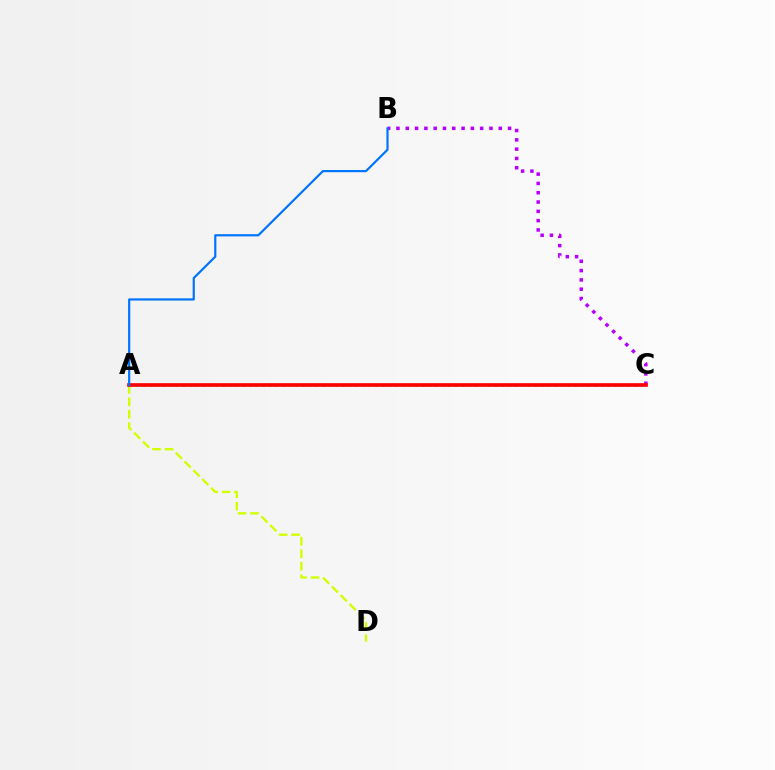{('A', 'D'): [{'color': '#d1ff00', 'line_style': 'dashed', 'thickness': 1.69}], ('B', 'C'): [{'color': '#b900ff', 'line_style': 'dotted', 'thickness': 2.53}], ('A', 'C'): [{'color': '#00ff5c', 'line_style': 'dotted', 'thickness': 1.8}, {'color': '#ff0000', 'line_style': 'solid', 'thickness': 2.64}], ('A', 'B'): [{'color': '#0074ff', 'line_style': 'solid', 'thickness': 1.58}]}